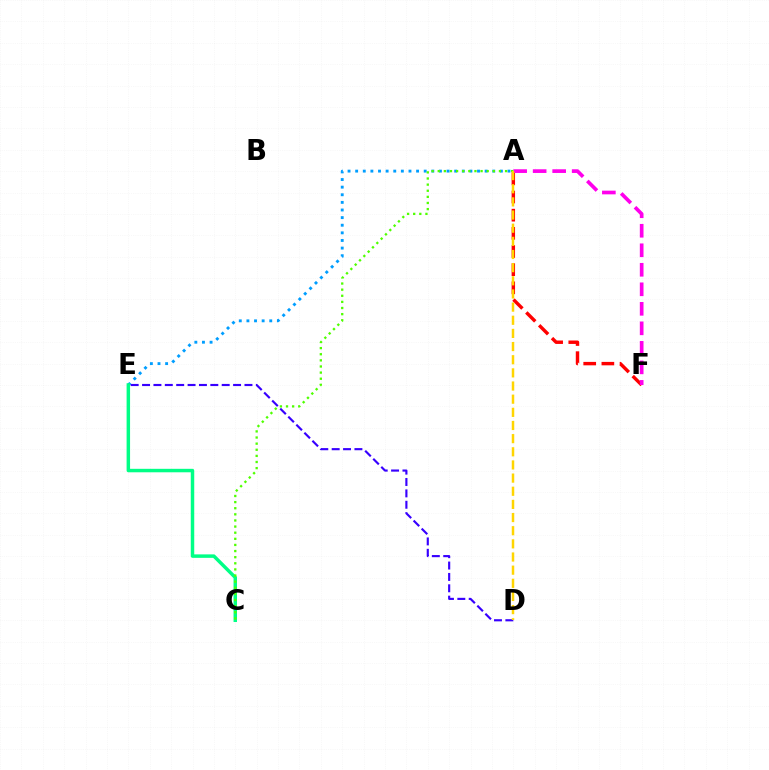{('A', 'F'): [{'color': '#ff0000', 'line_style': 'dashed', 'thickness': 2.47}, {'color': '#ff00ed', 'line_style': 'dashed', 'thickness': 2.65}], ('A', 'E'): [{'color': '#009eff', 'line_style': 'dotted', 'thickness': 2.07}], ('D', 'E'): [{'color': '#3700ff', 'line_style': 'dashed', 'thickness': 1.55}], ('C', 'E'): [{'color': '#00ff86', 'line_style': 'solid', 'thickness': 2.5}], ('A', 'C'): [{'color': '#4fff00', 'line_style': 'dotted', 'thickness': 1.66}], ('A', 'D'): [{'color': '#ffd500', 'line_style': 'dashed', 'thickness': 1.79}]}